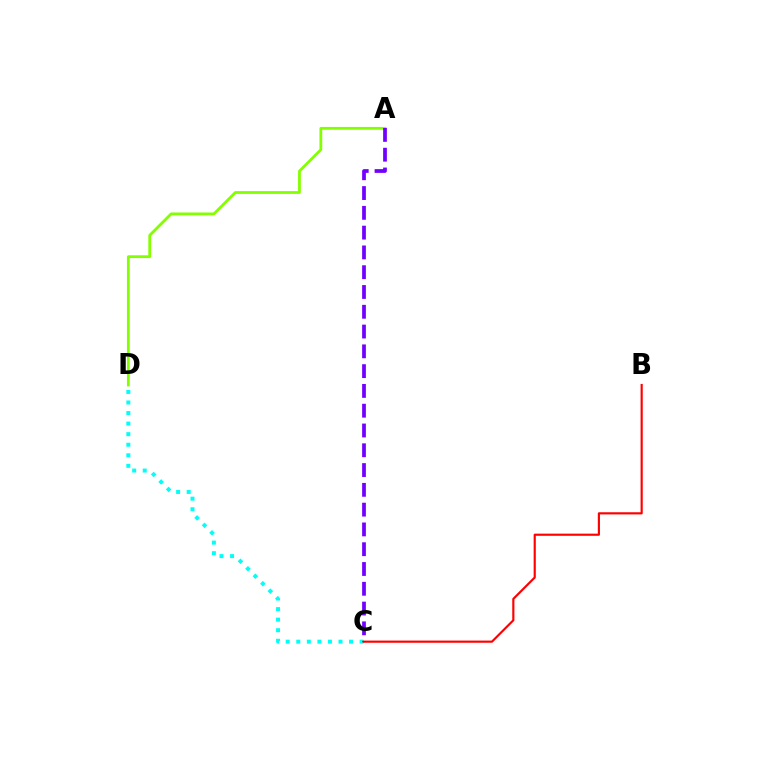{('A', 'D'): [{'color': '#84ff00', 'line_style': 'solid', 'thickness': 2.01}], ('C', 'D'): [{'color': '#00fff6', 'line_style': 'dotted', 'thickness': 2.87}], ('B', 'C'): [{'color': '#ff0000', 'line_style': 'solid', 'thickness': 1.56}], ('A', 'C'): [{'color': '#7200ff', 'line_style': 'dashed', 'thickness': 2.69}]}